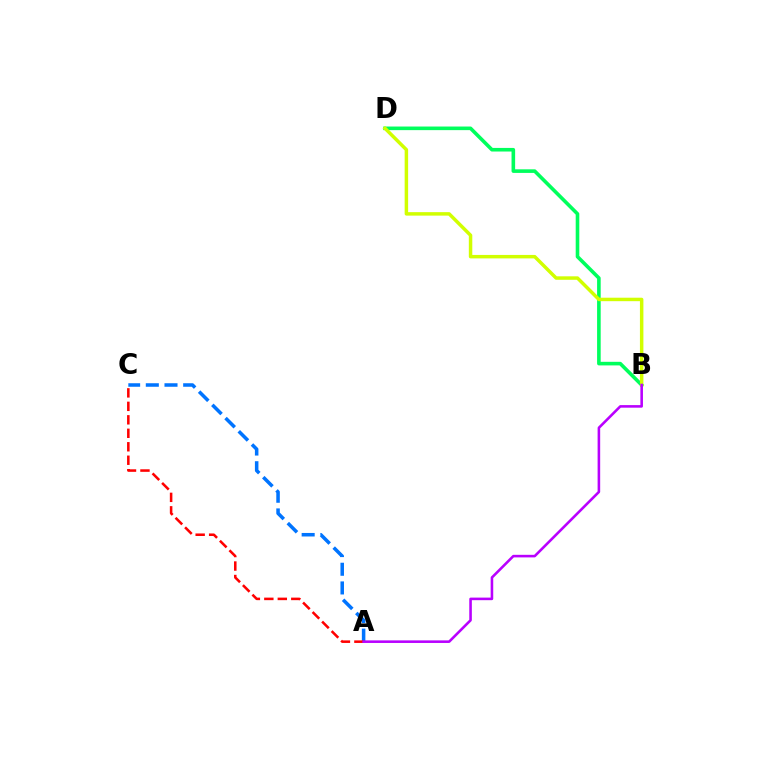{('B', 'D'): [{'color': '#00ff5c', 'line_style': 'solid', 'thickness': 2.59}, {'color': '#d1ff00', 'line_style': 'solid', 'thickness': 2.5}], ('A', 'C'): [{'color': '#0074ff', 'line_style': 'dashed', 'thickness': 2.54}, {'color': '#ff0000', 'line_style': 'dashed', 'thickness': 1.83}], ('A', 'B'): [{'color': '#b900ff', 'line_style': 'solid', 'thickness': 1.86}]}